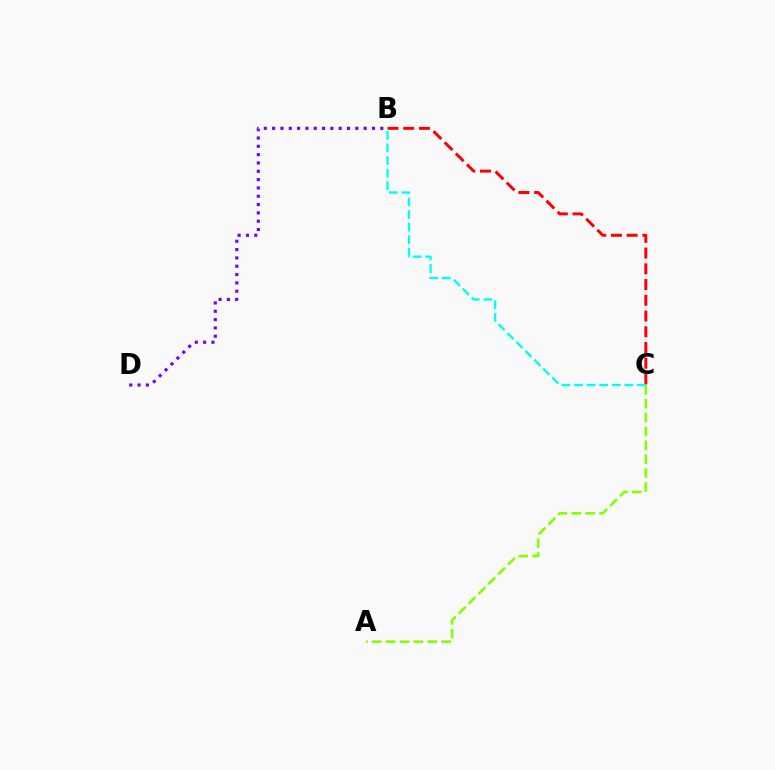{('B', 'C'): [{'color': '#ff0000', 'line_style': 'dashed', 'thickness': 2.14}, {'color': '#00fff6', 'line_style': 'dashed', 'thickness': 1.71}], ('B', 'D'): [{'color': '#7200ff', 'line_style': 'dotted', 'thickness': 2.26}], ('A', 'C'): [{'color': '#84ff00', 'line_style': 'dashed', 'thickness': 1.89}]}